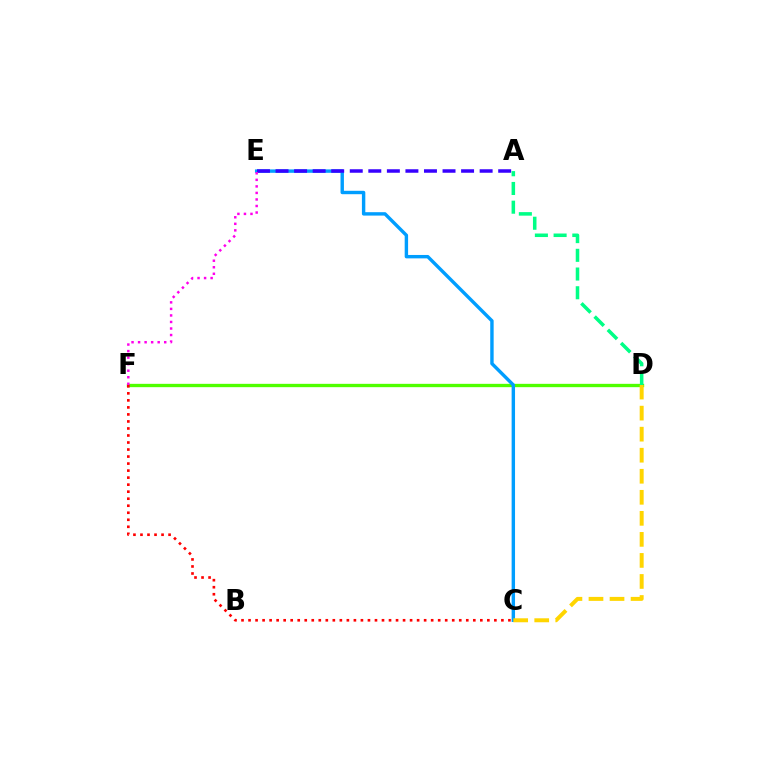{('D', 'F'): [{'color': '#4fff00', 'line_style': 'solid', 'thickness': 2.4}], ('C', 'E'): [{'color': '#009eff', 'line_style': 'solid', 'thickness': 2.45}], ('C', 'D'): [{'color': '#ffd500', 'line_style': 'dashed', 'thickness': 2.86}], ('C', 'F'): [{'color': '#ff0000', 'line_style': 'dotted', 'thickness': 1.91}], ('A', 'E'): [{'color': '#3700ff', 'line_style': 'dashed', 'thickness': 2.52}], ('E', 'F'): [{'color': '#ff00ed', 'line_style': 'dotted', 'thickness': 1.78}], ('A', 'D'): [{'color': '#00ff86', 'line_style': 'dashed', 'thickness': 2.54}]}